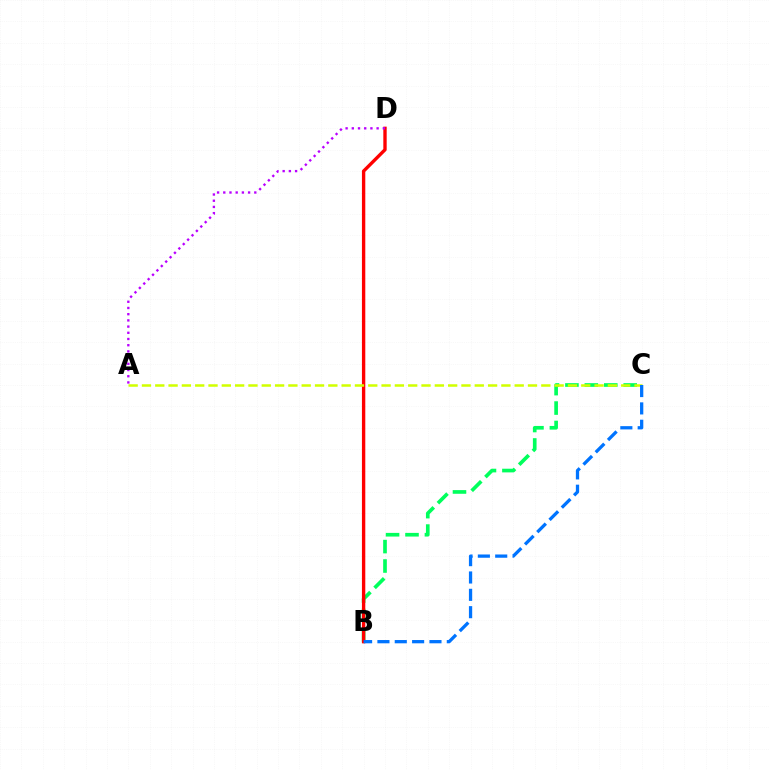{('B', 'C'): [{'color': '#00ff5c', 'line_style': 'dashed', 'thickness': 2.64}, {'color': '#0074ff', 'line_style': 'dashed', 'thickness': 2.36}], ('B', 'D'): [{'color': '#ff0000', 'line_style': 'solid', 'thickness': 2.42}], ('A', 'D'): [{'color': '#b900ff', 'line_style': 'dotted', 'thickness': 1.69}], ('A', 'C'): [{'color': '#d1ff00', 'line_style': 'dashed', 'thickness': 1.81}]}